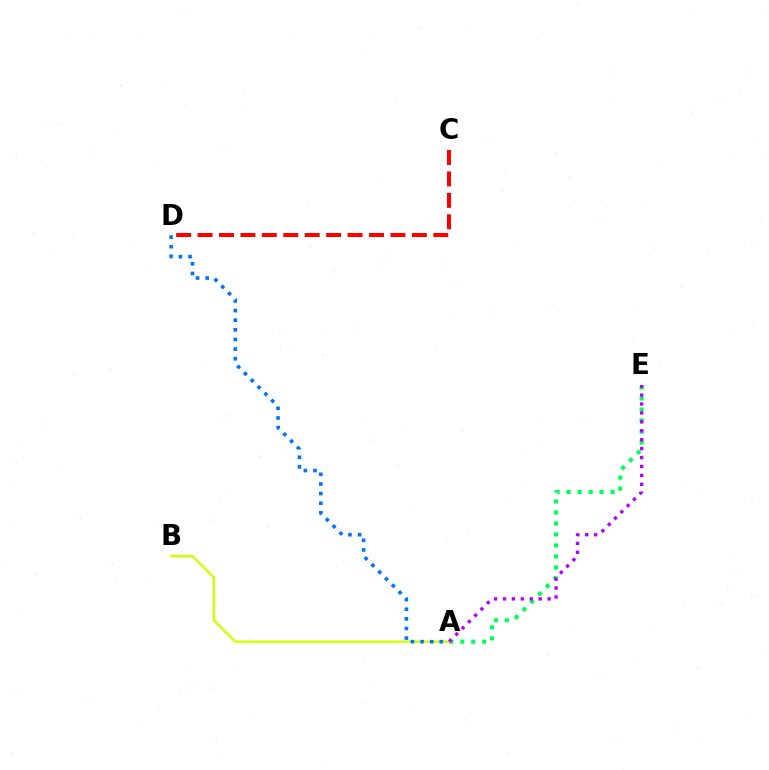{('A', 'E'): [{'color': '#00ff5c', 'line_style': 'dotted', 'thickness': 2.99}, {'color': '#b900ff', 'line_style': 'dotted', 'thickness': 2.42}], ('A', 'B'): [{'color': '#d1ff00', 'line_style': 'solid', 'thickness': 1.76}], ('C', 'D'): [{'color': '#ff0000', 'line_style': 'dashed', 'thickness': 2.91}], ('A', 'D'): [{'color': '#0074ff', 'line_style': 'dotted', 'thickness': 2.61}]}